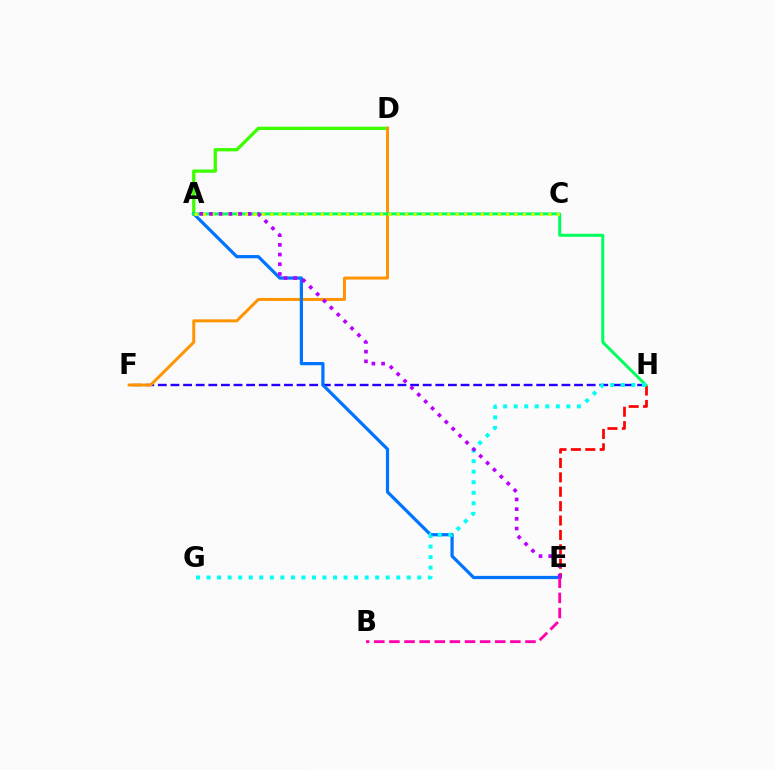{('A', 'D'): [{'color': '#3dff00', 'line_style': 'solid', 'thickness': 2.37}], ('F', 'H'): [{'color': '#2500ff', 'line_style': 'dashed', 'thickness': 1.71}], ('D', 'F'): [{'color': '#ff9400', 'line_style': 'solid', 'thickness': 2.15}], ('E', 'H'): [{'color': '#ff0000', 'line_style': 'dashed', 'thickness': 1.96}], ('A', 'E'): [{'color': '#0074ff', 'line_style': 'solid', 'thickness': 2.32}, {'color': '#b900ff', 'line_style': 'dotted', 'thickness': 2.64}], ('B', 'E'): [{'color': '#ff00ac', 'line_style': 'dashed', 'thickness': 2.05}], ('A', 'H'): [{'color': '#00ff5c', 'line_style': 'solid', 'thickness': 2.15}], ('A', 'C'): [{'color': '#d1ff00', 'line_style': 'dotted', 'thickness': 2.29}], ('G', 'H'): [{'color': '#00fff6', 'line_style': 'dotted', 'thickness': 2.86}]}